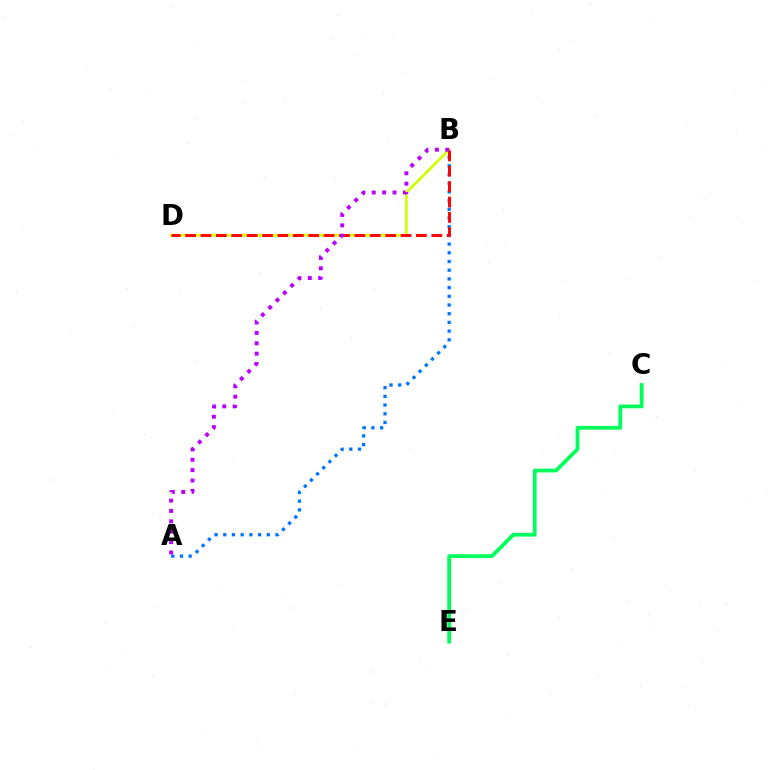{('A', 'B'): [{'color': '#0074ff', 'line_style': 'dotted', 'thickness': 2.36}, {'color': '#b900ff', 'line_style': 'dotted', 'thickness': 2.82}], ('B', 'D'): [{'color': '#d1ff00', 'line_style': 'solid', 'thickness': 1.95}, {'color': '#ff0000', 'line_style': 'dashed', 'thickness': 2.09}], ('C', 'E'): [{'color': '#00ff5c', 'line_style': 'solid', 'thickness': 2.71}]}